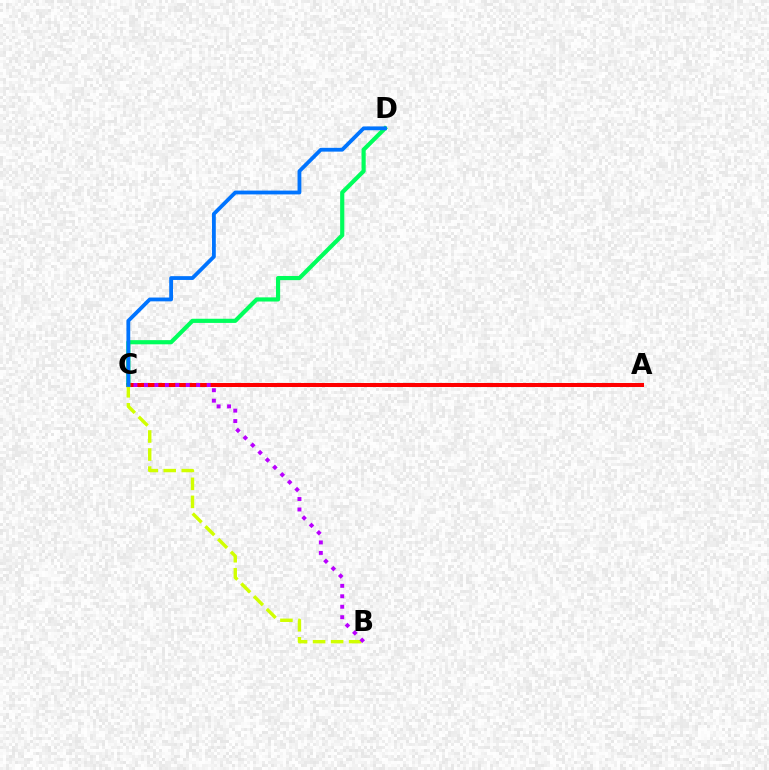{('A', 'C'): [{'color': '#ff0000', 'line_style': 'solid', 'thickness': 2.9}], ('C', 'D'): [{'color': '#00ff5c', 'line_style': 'solid', 'thickness': 3.0}, {'color': '#0074ff', 'line_style': 'solid', 'thickness': 2.74}], ('B', 'C'): [{'color': '#d1ff00', 'line_style': 'dashed', 'thickness': 2.45}, {'color': '#b900ff', 'line_style': 'dotted', 'thickness': 2.84}]}